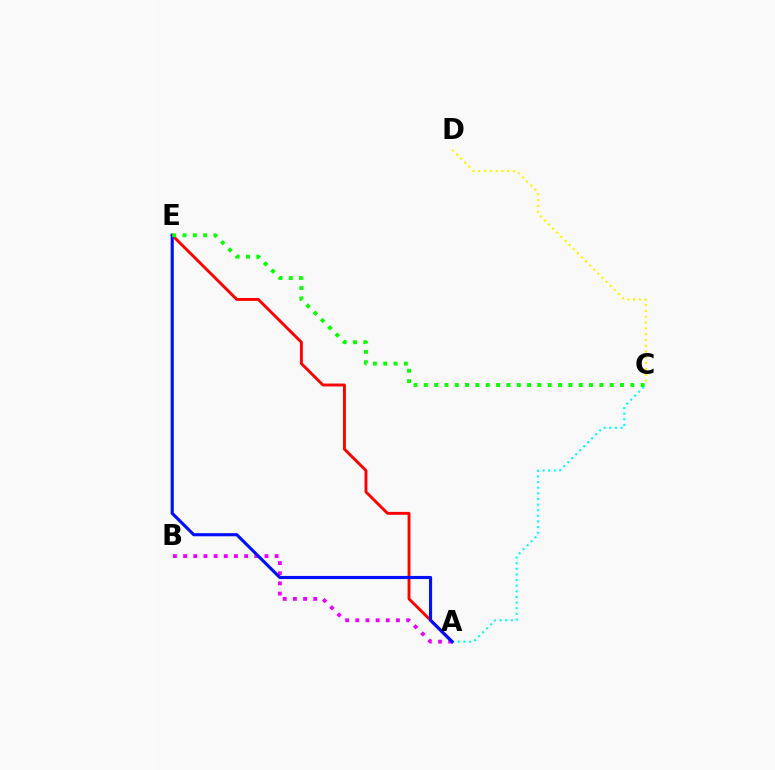{('C', 'D'): [{'color': '#fcf500', 'line_style': 'dotted', 'thickness': 1.58}], ('A', 'E'): [{'color': '#ff0000', 'line_style': 'solid', 'thickness': 2.08}, {'color': '#0010ff', 'line_style': 'solid', 'thickness': 2.25}], ('A', 'C'): [{'color': '#00fff6', 'line_style': 'dotted', 'thickness': 1.53}], ('A', 'B'): [{'color': '#ee00ff', 'line_style': 'dotted', 'thickness': 2.76}], ('C', 'E'): [{'color': '#08ff00', 'line_style': 'dotted', 'thickness': 2.81}]}